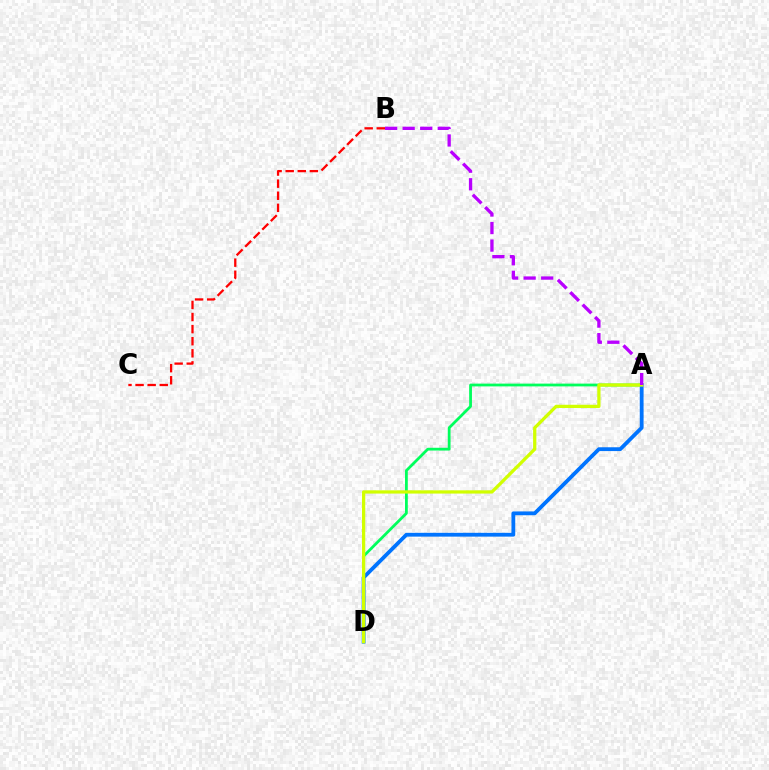{('A', 'D'): [{'color': '#00ff5c', 'line_style': 'solid', 'thickness': 2.0}, {'color': '#0074ff', 'line_style': 'solid', 'thickness': 2.74}, {'color': '#d1ff00', 'line_style': 'solid', 'thickness': 2.34}], ('A', 'B'): [{'color': '#b900ff', 'line_style': 'dashed', 'thickness': 2.38}], ('B', 'C'): [{'color': '#ff0000', 'line_style': 'dashed', 'thickness': 1.64}]}